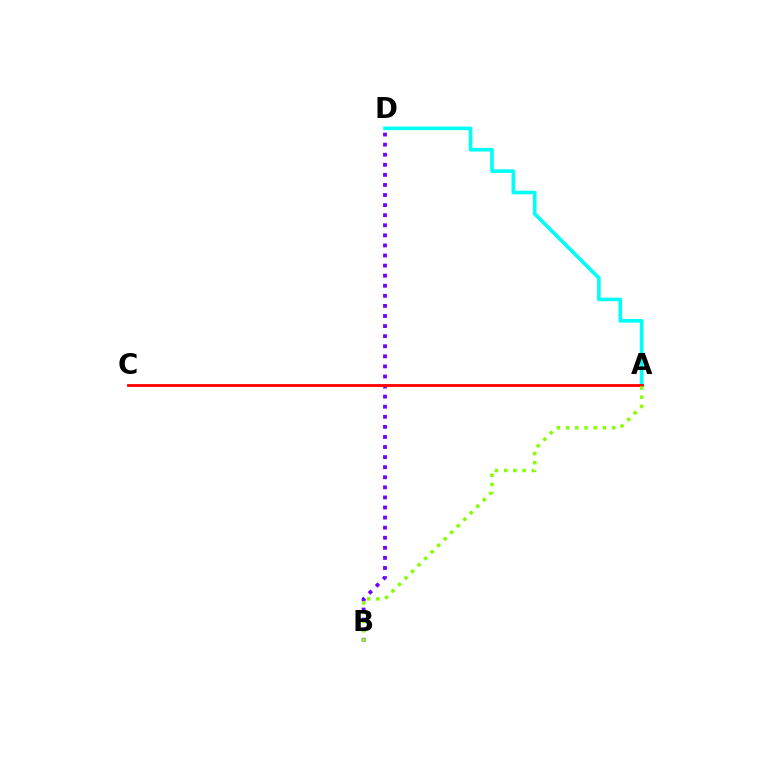{('A', 'D'): [{'color': '#00fff6', 'line_style': 'solid', 'thickness': 2.61}], ('B', 'D'): [{'color': '#7200ff', 'line_style': 'dotted', 'thickness': 2.74}], ('A', 'C'): [{'color': '#ff0000', 'line_style': 'solid', 'thickness': 2.02}], ('A', 'B'): [{'color': '#84ff00', 'line_style': 'dotted', 'thickness': 2.5}]}